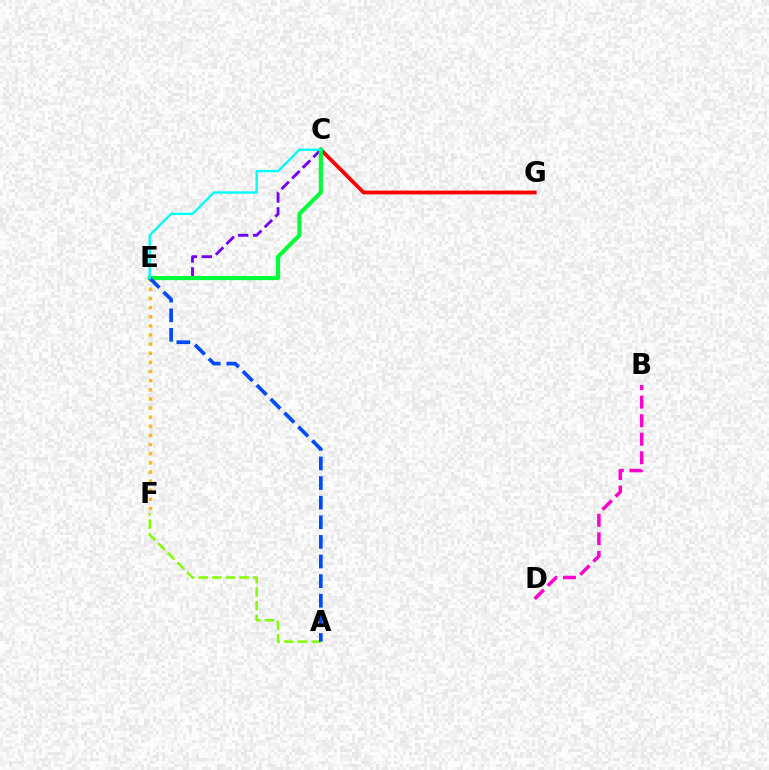{('C', 'E'): [{'color': '#7200ff', 'line_style': 'dashed', 'thickness': 2.04}, {'color': '#00ff39', 'line_style': 'solid', 'thickness': 2.96}, {'color': '#00fff6', 'line_style': 'solid', 'thickness': 1.7}], ('C', 'G'): [{'color': '#ff0000', 'line_style': 'solid', 'thickness': 2.74}], ('A', 'F'): [{'color': '#84ff00', 'line_style': 'dashed', 'thickness': 1.85}], ('E', 'F'): [{'color': '#ffbd00', 'line_style': 'dotted', 'thickness': 2.48}], ('A', 'E'): [{'color': '#004bff', 'line_style': 'dashed', 'thickness': 2.66}], ('B', 'D'): [{'color': '#ff00cf', 'line_style': 'dashed', 'thickness': 2.52}]}